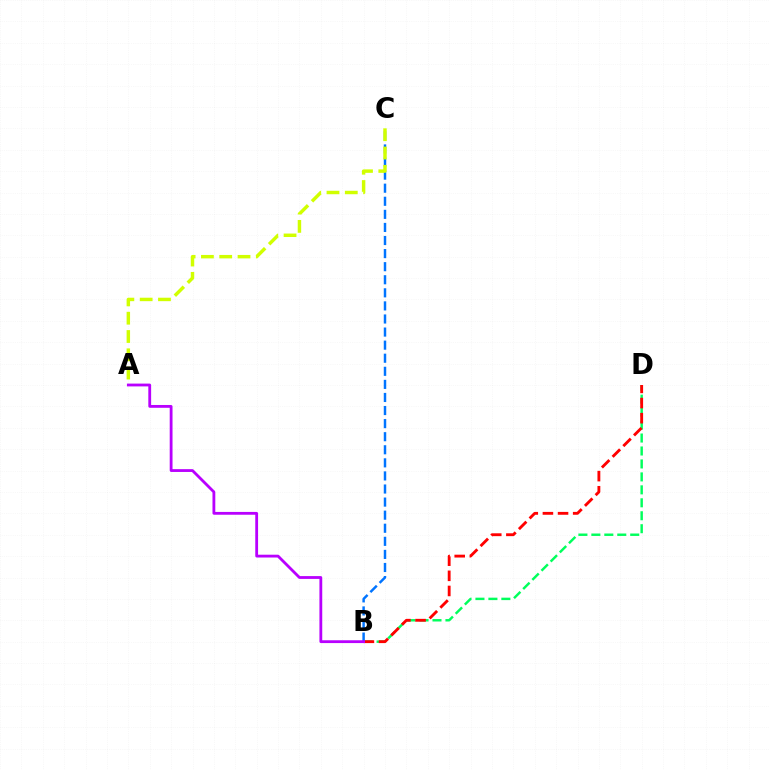{('B', 'D'): [{'color': '#00ff5c', 'line_style': 'dashed', 'thickness': 1.76}, {'color': '#ff0000', 'line_style': 'dashed', 'thickness': 2.06}], ('B', 'C'): [{'color': '#0074ff', 'line_style': 'dashed', 'thickness': 1.78}], ('A', 'C'): [{'color': '#d1ff00', 'line_style': 'dashed', 'thickness': 2.49}], ('A', 'B'): [{'color': '#b900ff', 'line_style': 'solid', 'thickness': 2.03}]}